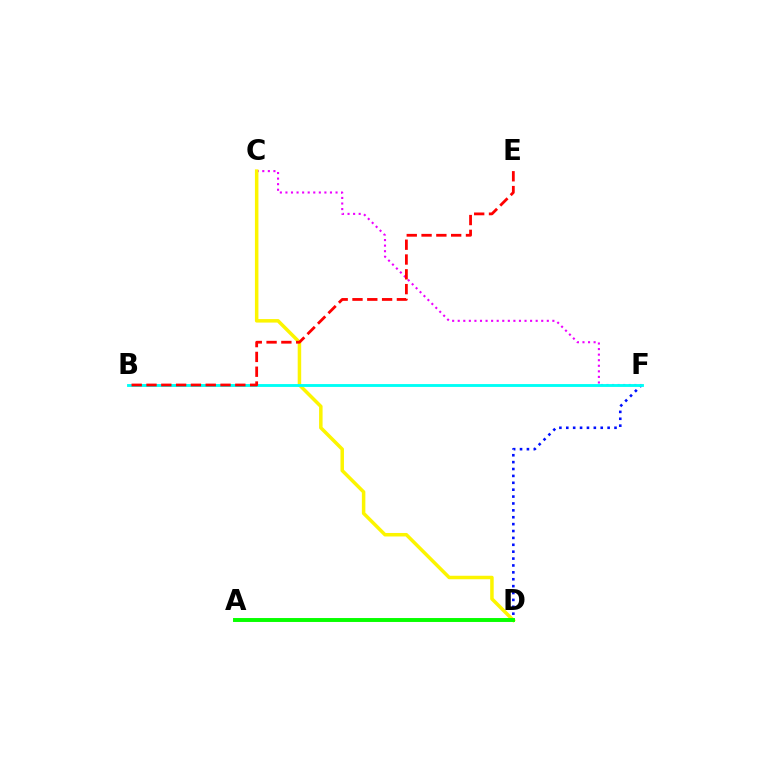{('C', 'F'): [{'color': '#ee00ff', 'line_style': 'dotted', 'thickness': 1.51}], ('D', 'F'): [{'color': '#0010ff', 'line_style': 'dotted', 'thickness': 1.87}], ('C', 'D'): [{'color': '#fcf500', 'line_style': 'solid', 'thickness': 2.52}], ('A', 'D'): [{'color': '#08ff00', 'line_style': 'solid', 'thickness': 2.83}], ('B', 'F'): [{'color': '#00fff6', 'line_style': 'solid', 'thickness': 2.06}], ('B', 'E'): [{'color': '#ff0000', 'line_style': 'dashed', 'thickness': 2.01}]}